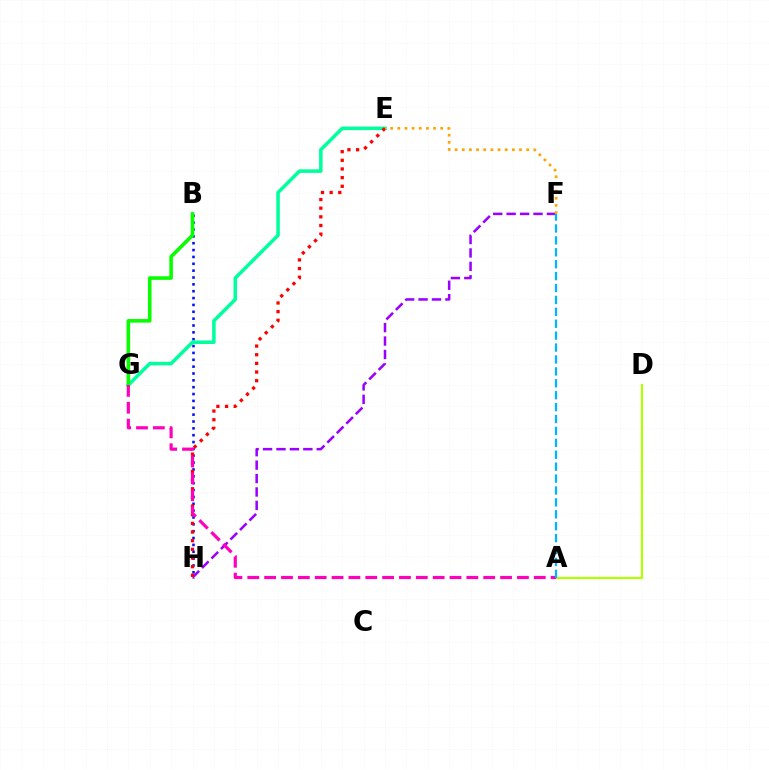{('B', 'H'): [{'color': '#0010ff', 'line_style': 'dotted', 'thickness': 1.86}], ('F', 'H'): [{'color': '#9b00ff', 'line_style': 'dashed', 'thickness': 1.82}], ('A', 'D'): [{'color': '#b3ff00', 'line_style': 'solid', 'thickness': 1.57}], ('E', 'G'): [{'color': '#00ff9d', 'line_style': 'solid', 'thickness': 2.55}], ('E', 'H'): [{'color': '#ff0000', 'line_style': 'dotted', 'thickness': 2.35}], ('E', 'F'): [{'color': '#ffa500', 'line_style': 'dotted', 'thickness': 1.94}], ('B', 'G'): [{'color': '#08ff00', 'line_style': 'solid', 'thickness': 2.59}], ('A', 'G'): [{'color': '#ff00bd', 'line_style': 'dashed', 'thickness': 2.29}], ('A', 'F'): [{'color': '#00b5ff', 'line_style': 'dashed', 'thickness': 1.62}]}